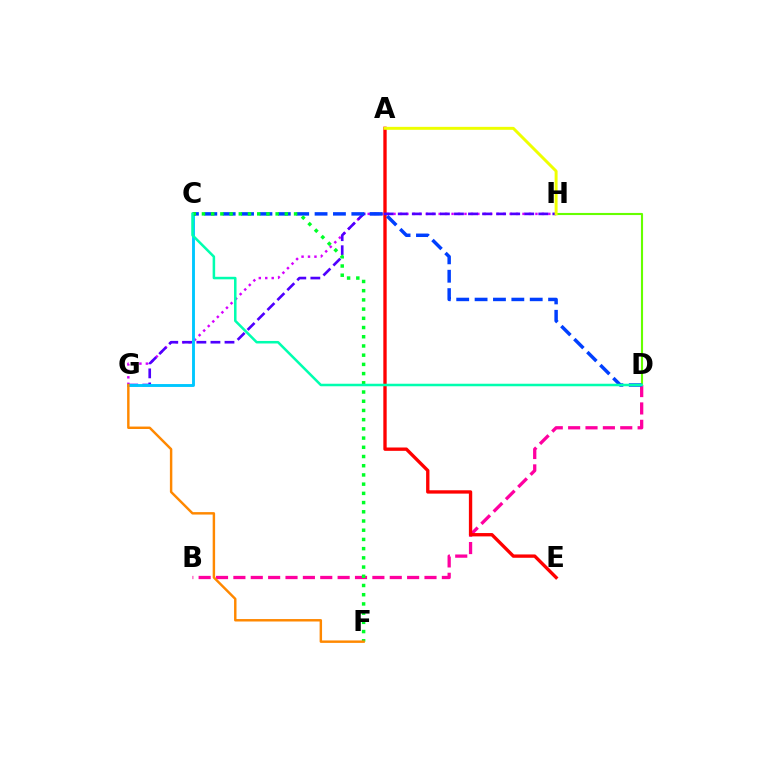{('D', 'H'): [{'color': '#66ff00', 'line_style': 'solid', 'thickness': 1.53}], ('B', 'D'): [{'color': '#ff00a0', 'line_style': 'dashed', 'thickness': 2.36}], ('G', 'H'): [{'color': '#d600ff', 'line_style': 'dotted', 'thickness': 1.75}, {'color': '#4f00ff', 'line_style': 'dashed', 'thickness': 1.91}], ('A', 'E'): [{'color': '#ff0000', 'line_style': 'solid', 'thickness': 2.41}], ('C', 'G'): [{'color': '#00c7ff', 'line_style': 'solid', 'thickness': 2.08}], ('C', 'D'): [{'color': '#003fff', 'line_style': 'dashed', 'thickness': 2.5}, {'color': '#00ffaf', 'line_style': 'solid', 'thickness': 1.82}], ('C', 'F'): [{'color': '#00ff27', 'line_style': 'dotted', 'thickness': 2.5}], ('F', 'G'): [{'color': '#ff8800', 'line_style': 'solid', 'thickness': 1.76}], ('A', 'H'): [{'color': '#eeff00', 'line_style': 'solid', 'thickness': 2.13}]}